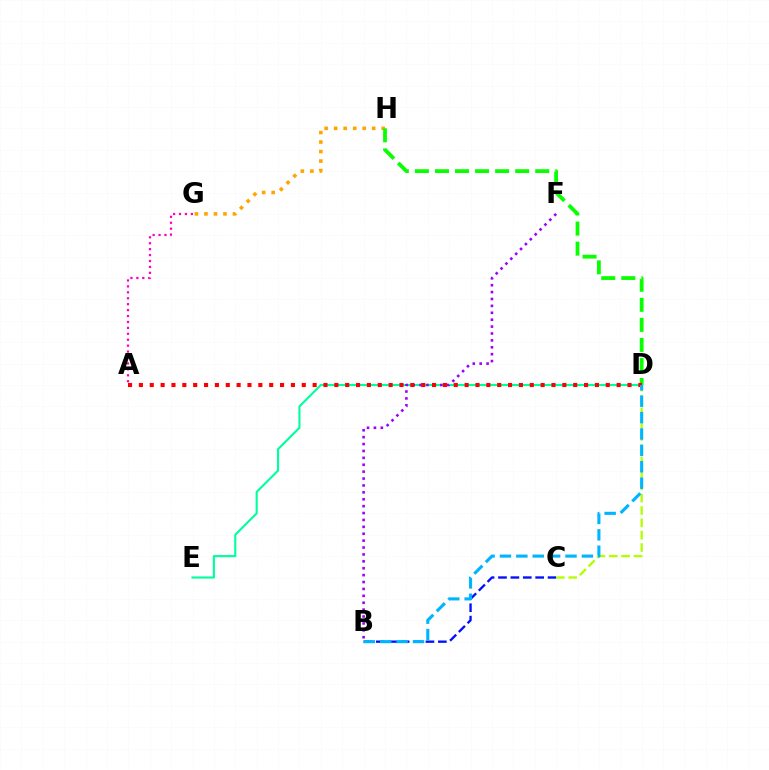{('G', 'H'): [{'color': '#ffa500', 'line_style': 'dotted', 'thickness': 2.58}], ('B', 'C'): [{'color': '#0010ff', 'line_style': 'dashed', 'thickness': 1.68}], ('D', 'H'): [{'color': '#08ff00', 'line_style': 'dashed', 'thickness': 2.72}], ('D', 'E'): [{'color': '#00ff9d', 'line_style': 'solid', 'thickness': 1.52}], ('B', 'F'): [{'color': '#9b00ff', 'line_style': 'dotted', 'thickness': 1.87}], ('A', 'D'): [{'color': '#ff0000', 'line_style': 'dotted', 'thickness': 2.95}], ('C', 'D'): [{'color': '#b3ff00', 'line_style': 'dashed', 'thickness': 1.68}], ('B', 'D'): [{'color': '#00b5ff', 'line_style': 'dashed', 'thickness': 2.23}], ('A', 'G'): [{'color': '#ff00bd', 'line_style': 'dotted', 'thickness': 1.61}]}